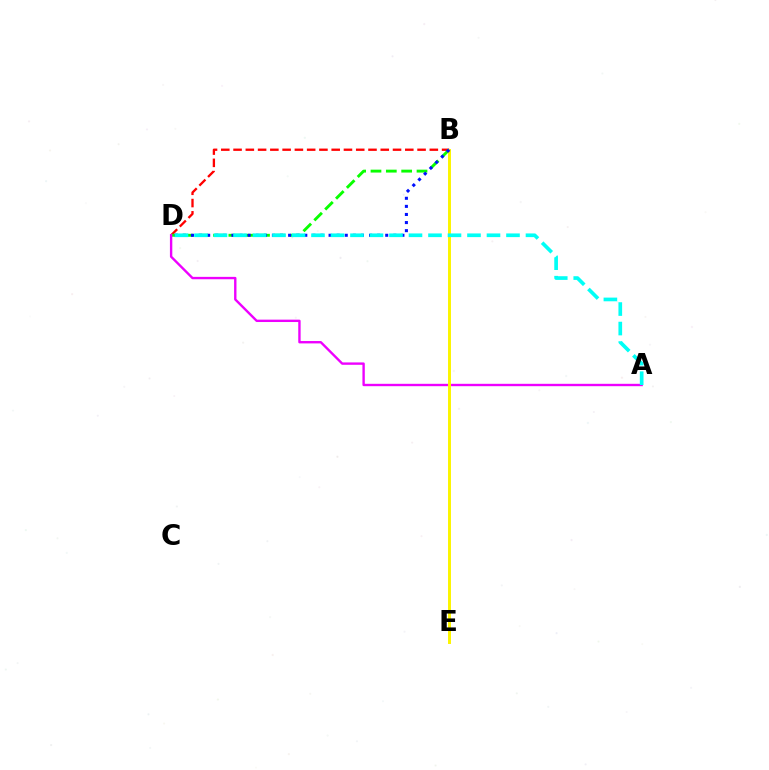{('B', 'D'): [{'color': '#ff0000', 'line_style': 'dashed', 'thickness': 1.67}, {'color': '#08ff00', 'line_style': 'dashed', 'thickness': 2.08}, {'color': '#0010ff', 'line_style': 'dotted', 'thickness': 2.2}], ('A', 'D'): [{'color': '#ee00ff', 'line_style': 'solid', 'thickness': 1.71}, {'color': '#00fff6', 'line_style': 'dashed', 'thickness': 2.65}], ('B', 'E'): [{'color': '#fcf500', 'line_style': 'solid', 'thickness': 2.13}]}